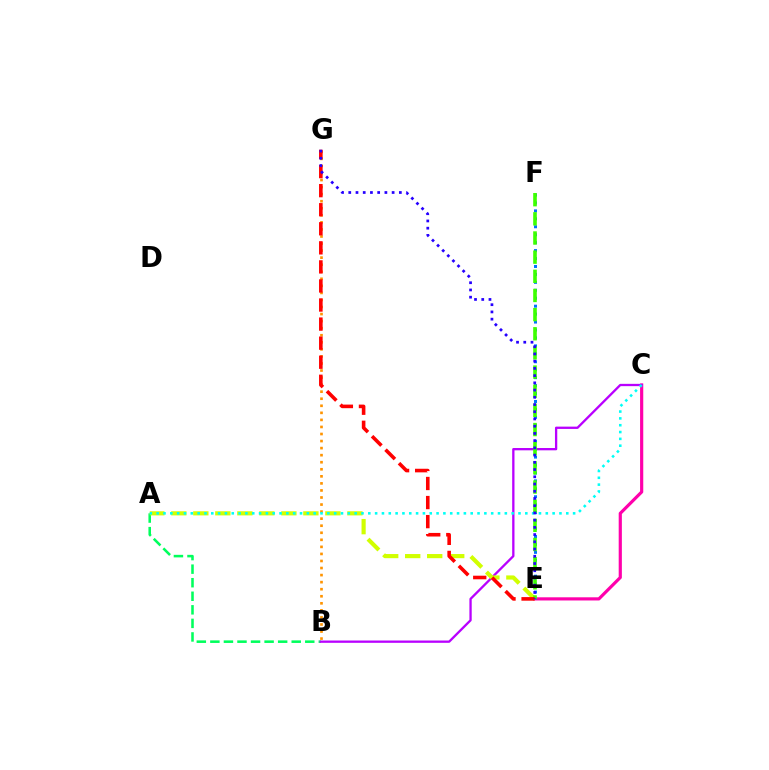{('B', 'G'): [{'color': '#ff9400', 'line_style': 'dotted', 'thickness': 1.92}], ('A', 'B'): [{'color': '#00ff5c', 'line_style': 'dashed', 'thickness': 1.84}], ('C', 'E'): [{'color': '#ff00ac', 'line_style': 'solid', 'thickness': 2.29}], ('B', 'C'): [{'color': '#b900ff', 'line_style': 'solid', 'thickness': 1.66}], ('A', 'E'): [{'color': '#d1ff00', 'line_style': 'dashed', 'thickness': 2.99}], ('E', 'F'): [{'color': '#0074ff', 'line_style': 'dotted', 'thickness': 2.16}, {'color': '#3dff00', 'line_style': 'dashed', 'thickness': 2.6}], ('E', 'G'): [{'color': '#ff0000', 'line_style': 'dashed', 'thickness': 2.59}, {'color': '#2500ff', 'line_style': 'dotted', 'thickness': 1.96}], ('A', 'C'): [{'color': '#00fff6', 'line_style': 'dotted', 'thickness': 1.85}]}